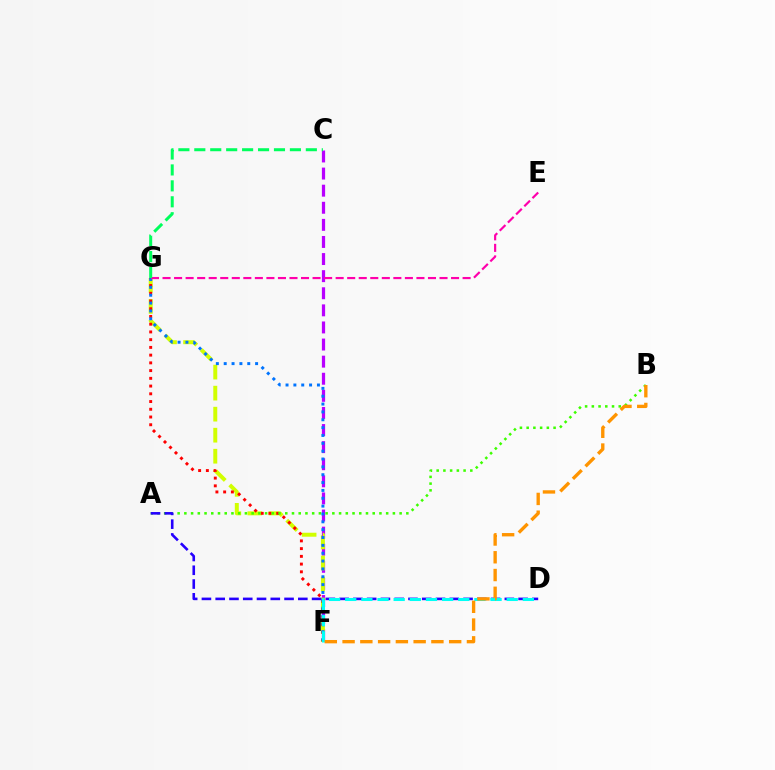{('C', 'F'): [{'color': '#b900ff', 'line_style': 'dashed', 'thickness': 2.32}], ('F', 'G'): [{'color': '#d1ff00', 'line_style': 'dashed', 'thickness': 2.86}, {'color': '#ff0000', 'line_style': 'dotted', 'thickness': 2.1}, {'color': '#0074ff', 'line_style': 'dotted', 'thickness': 2.13}], ('A', 'B'): [{'color': '#3dff00', 'line_style': 'dotted', 'thickness': 1.83}], ('E', 'G'): [{'color': '#ff00ac', 'line_style': 'dashed', 'thickness': 1.57}], ('A', 'D'): [{'color': '#2500ff', 'line_style': 'dashed', 'thickness': 1.87}], ('D', 'F'): [{'color': '#00fff6', 'line_style': 'dashed', 'thickness': 2.19}], ('C', 'G'): [{'color': '#00ff5c', 'line_style': 'dashed', 'thickness': 2.16}], ('B', 'F'): [{'color': '#ff9400', 'line_style': 'dashed', 'thickness': 2.41}]}